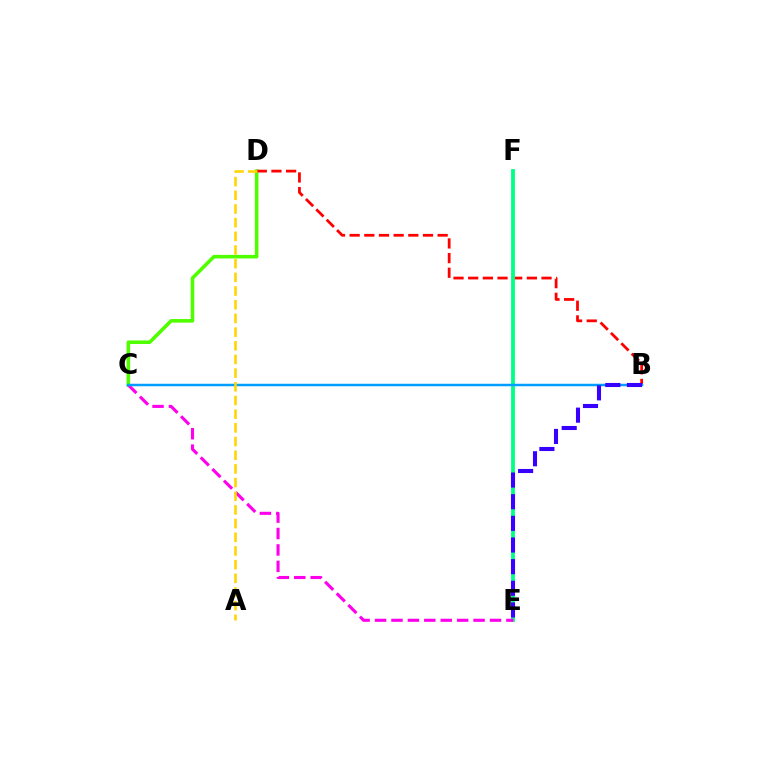{('C', 'D'): [{'color': '#4fff00', 'line_style': 'solid', 'thickness': 2.57}], ('B', 'D'): [{'color': '#ff0000', 'line_style': 'dashed', 'thickness': 1.99}], ('E', 'F'): [{'color': '#00ff86', 'line_style': 'solid', 'thickness': 2.74}], ('C', 'E'): [{'color': '#ff00ed', 'line_style': 'dashed', 'thickness': 2.23}], ('B', 'C'): [{'color': '#009eff', 'line_style': 'solid', 'thickness': 1.79}], ('A', 'D'): [{'color': '#ffd500', 'line_style': 'dashed', 'thickness': 1.86}], ('B', 'E'): [{'color': '#3700ff', 'line_style': 'dashed', 'thickness': 2.94}]}